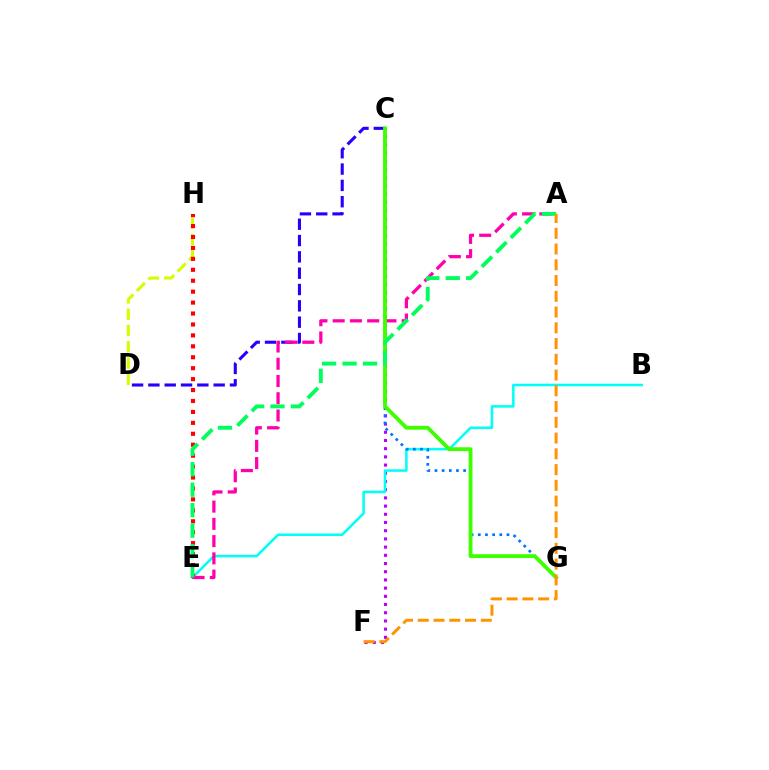{('D', 'H'): [{'color': '#d1ff00', 'line_style': 'dashed', 'thickness': 2.21}], ('C', 'F'): [{'color': '#b900ff', 'line_style': 'dotted', 'thickness': 2.23}], ('B', 'E'): [{'color': '#00fff6', 'line_style': 'solid', 'thickness': 1.83}], ('C', 'G'): [{'color': '#0074ff', 'line_style': 'dotted', 'thickness': 1.95}, {'color': '#3dff00', 'line_style': 'solid', 'thickness': 2.76}], ('C', 'D'): [{'color': '#2500ff', 'line_style': 'dashed', 'thickness': 2.22}], ('E', 'H'): [{'color': '#ff0000', 'line_style': 'dotted', 'thickness': 2.97}], ('A', 'E'): [{'color': '#ff00ac', 'line_style': 'dashed', 'thickness': 2.34}, {'color': '#00ff5c', 'line_style': 'dashed', 'thickness': 2.78}], ('A', 'F'): [{'color': '#ff9400', 'line_style': 'dashed', 'thickness': 2.14}]}